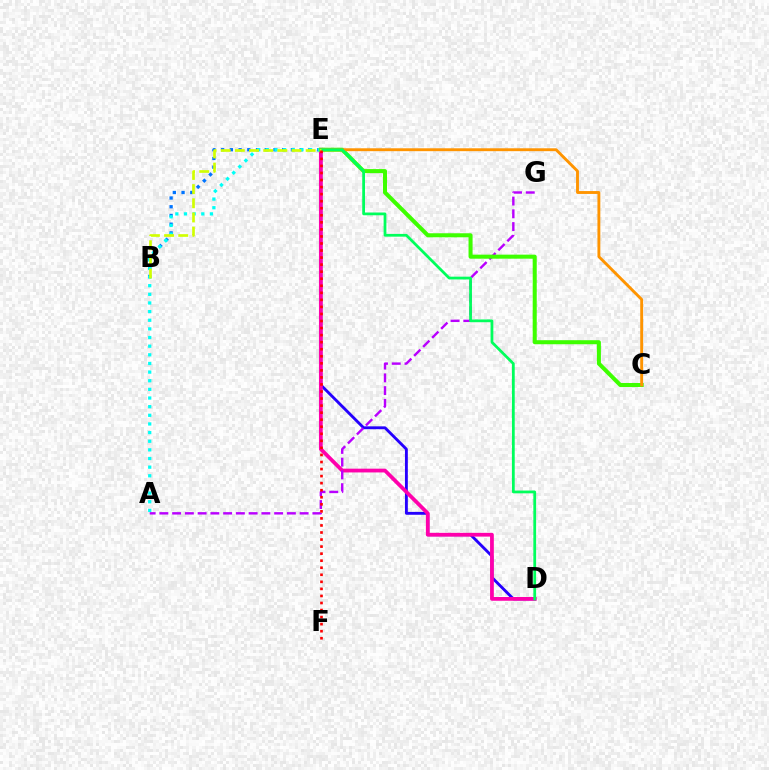{('D', 'E'): [{'color': '#2500ff', 'line_style': 'solid', 'thickness': 2.06}, {'color': '#ff00ac', 'line_style': 'solid', 'thickness': 2.71}, {'color': '#00ff5c', 'line_style': 'solid', 'thickness': 1.99}], ('B', 'E'): [{'color': '#0074ff', 'line_style': 'dotted', 'thickness': 2.37}, {'color': '#d1ff00', 'line_style': 'dashed', 'thickness': 1.92}], ('A', 'E'): [{'color': '#00fff6', 'line_style': 'dotted', 'thickness': 2.35}], ('A', 'G'): [{'color': '#b900ff', 'line_style': 'dashed', 'thickness': 1.73}], ('C', 'E'): [{'color': '#3dff00', 'line_style': 'solid', 'thickness': 2.91}, {'color': '#ff9400', 'line_style': 'solid', 'thickness': 2.08}], ('E', 'F'): [{'color': '#ff0000', 'line_style': 'dotted', 'thickness': 1.92}]}